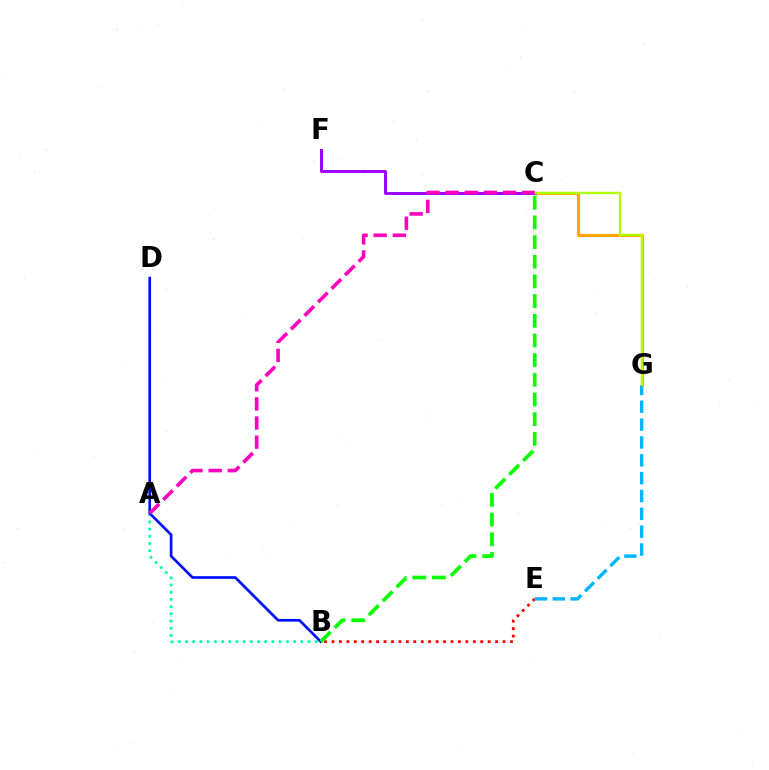{('A', 'B'): [{'color': '#00ff9d', 'line_style': 'dotted', 'thickness': 1.96}], ('C', 'G'): [{'color': '#ffa500', 'line_style': 'solid', 'thickness': 2.26}, {'color': '#b3ff00', 'line_style': 'solid', 'thickness': 1.73}], ('B', 'E'): [{'color': '#ff0000', 'line_style': 'dotted', 'thickness': 2.02}], ('C', 'F'): [{'color': '#9b00ff', 'line_style': 'solid', 'thickness': 2.1}], ('B', 'D'): [{'color': '#0010ff', 'line_style': 'solid', 'thickness': 1.93}], ('B', 'C'): [{'color': '#08ff00', 'line_style': 'dashed', 'thickness': 2.67}], ('E', 'G'): [{'color': '#00b5ff', 'line_style': 'dashed', 'thickness': 2.43}], ('A', 'C'): [{'color': '#ff00bd', 'line_style': 'dashed', 'thickness': 2.6}]}